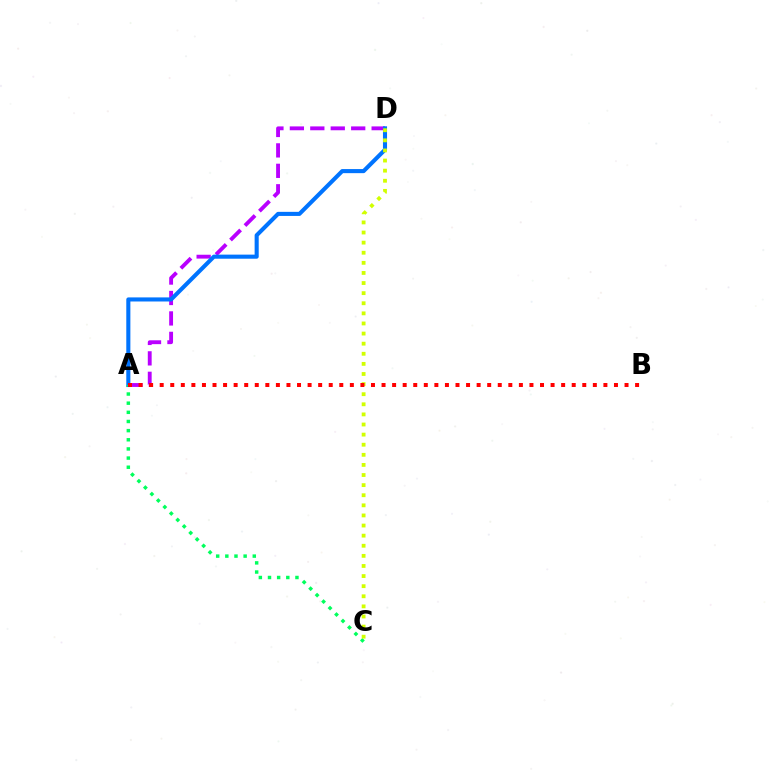{('A', 'D'): [{'color': '#b900ff', 'line_style': 'dashed', 'thickness': 2.78}, {'color': '#0074ff', 'line_style': 'solid', 'thickness': 2.94}], ('A', 'C'): [{'color': '#00ff5c', 'line_style': 'dotted', 'thickness': 2.49}], ('C', 'D'): [{'color': '#d1ff00', 'line_style': 'dotted', 'thickness': 2.75}], ('A', 'B'): [{'color': '#ff0000', 'line_style': 'dotted', 'thickness': 2.87}]}